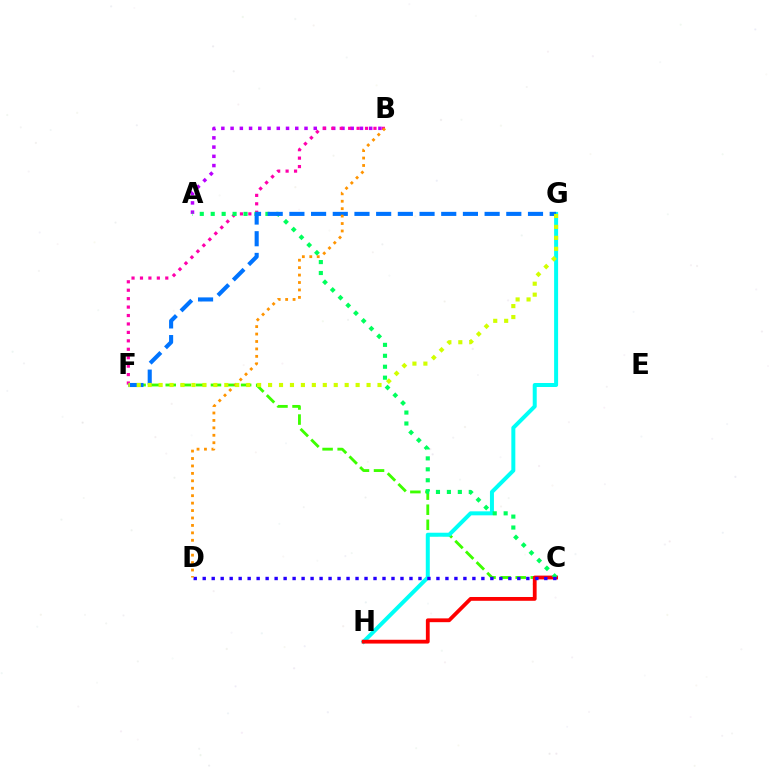{('C', 'F'): [{'color': '#3dff00', 'line_style': 'dashed', 'thickness': 2.05}], ('G', 'H'): [{'color': '#00fff6', 'line_style': 'solid', 'thickness': 2.87}], ('C', 'H'): [{'color': '#ff0000', 'line_style': 'solid', 'thickness': 2.73}], ('A', 'B'): [{'color': '#b900ff', 'line_style': 'dotted', 'thickness': 2.51}], ('B', 'F'): [{'color': '#ff00ac', 'line_style': 'dotted', 'thickness': 2.29}], ('A', 'C'): [{'color': '#00ff5c', 'line_style': 'dotted', 'thickness': 2.97}], ('C', 'D'): [{'color': '#2500ff', 'line_style': 'dotted', 'thickness': 2.44}], ('F', 'G'): [{'color': '#0074ff', 'line_style': 'dashed', 'thickness': 2.95}, {'color': '#d1ff00', 'line_style': 'dotted', 'thickness': 2.97}], ('B', 'D'): [{'color': '#ff9400', 'line_style': 'dotted', 'thickness': 2.02}]}